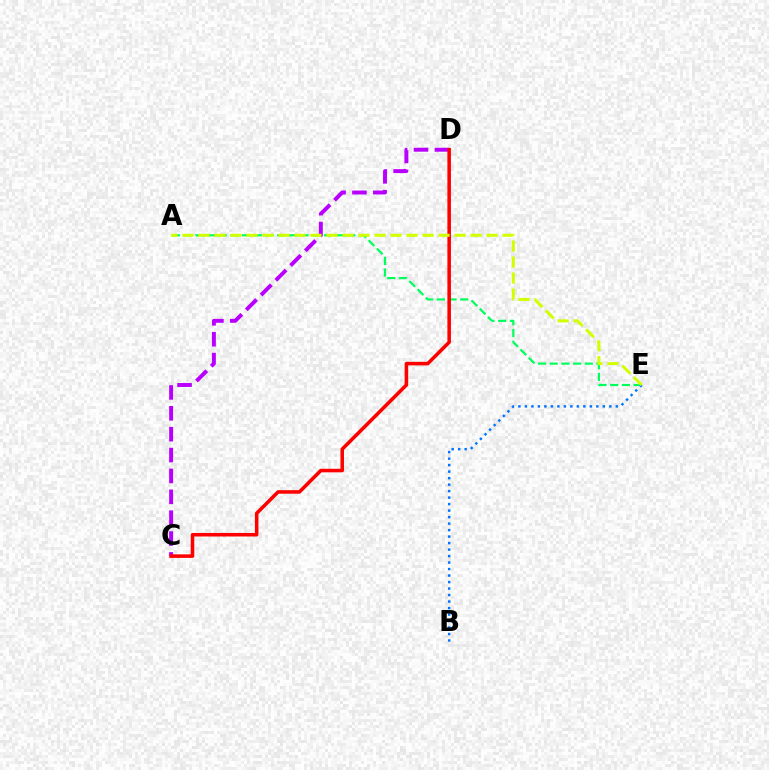{('A', 'E'): [{'color': '#00ff5c', 'line_style': 'dashed', 'thickness': 1.59}, {'color': '#d1ff00', 'line_style': 'dashed', 'thickness': 2.17}], ('C', 'D'): [{'color': '#b900ff', 'line_style': 'dashed', 'thickness': 2.84}, {'color': '#ff0000', 'line_style': 'solid', 'thickness': 2.55}], ('B', 'E'): [{'color': '#0074ff', 'line_style': 'dotted', 'thickness': 1.76}]}